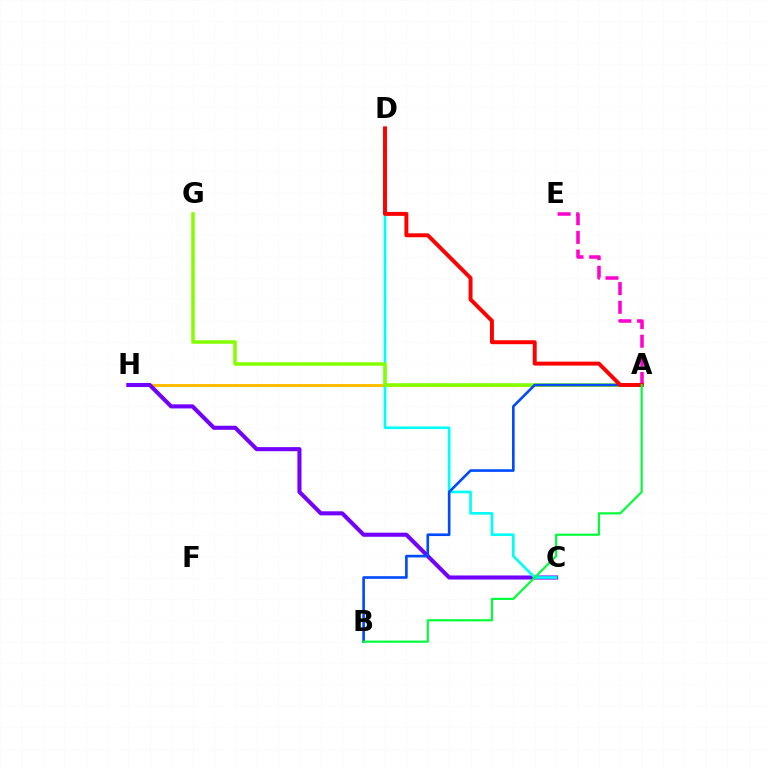{('A', 'H'): [{'color': '#ffbd00', 'line_style': 'solid', 'thickness': 2.11}], ('C', 'H'): [{'color': '#7200ff', 'line_style': 'solid', 'thickness': 2.93}], ('C', 'D'): [{'color': '#00fff6', 'line_style': 'solid', 'thickness': 1.92}], ('A', 'G'): [{'color': '#84ff00', 'line_style': 'solid', 'thickness': 2.54}], ('A', 'E'): [{'color': '#ff00cf', 'line_style': 'dashed', 'thickness': 2.53}], ('A', 'B'): [{'color': '#004bff', 'line_style': 'solid', 'thickness': 1.9}, {'color': '#00ff39', 'line_style': 'solid', 'thickness': 1.57}], ('A', 'D'): [{'color': '#ff0000', 'line_style': 'solid', 'thickness': 2.84}]}